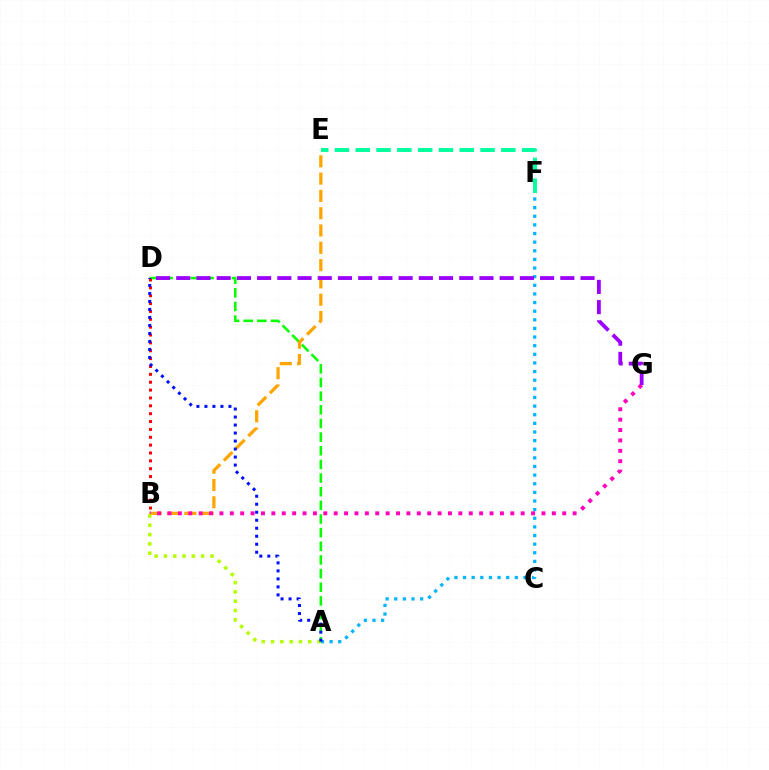{('A', 'D'): [{'color': '#08ff00', 'line_style': 'dashed', 'thickness': 1.85}, {'color': '#0010ff', 'line_style': 'dotted', 'thickness': 2.17}], ('B', 'E'): [{'color': '#ffa500', 'line_style': 'dashed', 'thickness': 2.35}], ('A', 'F'): [{'color': '#00b5ff', 'line_style': 'dotted', 'thickness': 2.34}], ('B', 'G'): [{'color': '#ff00bd', 'line_style': 'dotted', 'thickness': 2.82}], ('E', 'F'): [{'color': '#00ff9d', 'line_style': 'dashed', 'thickness': 2.83}], ('B', 'D'): [{'color': '#ff0000', 'line_style': 'dotted', 'thickness': 2.14}], ('A', 'B'): [{'color': '#b3ff00', 'line_style': 'dotted', 'thickness': 2.53}], ('D', 'G'): [{'color': '#9b00ff', 'line_style': 'dashed', 'thickness': 2.75}]}